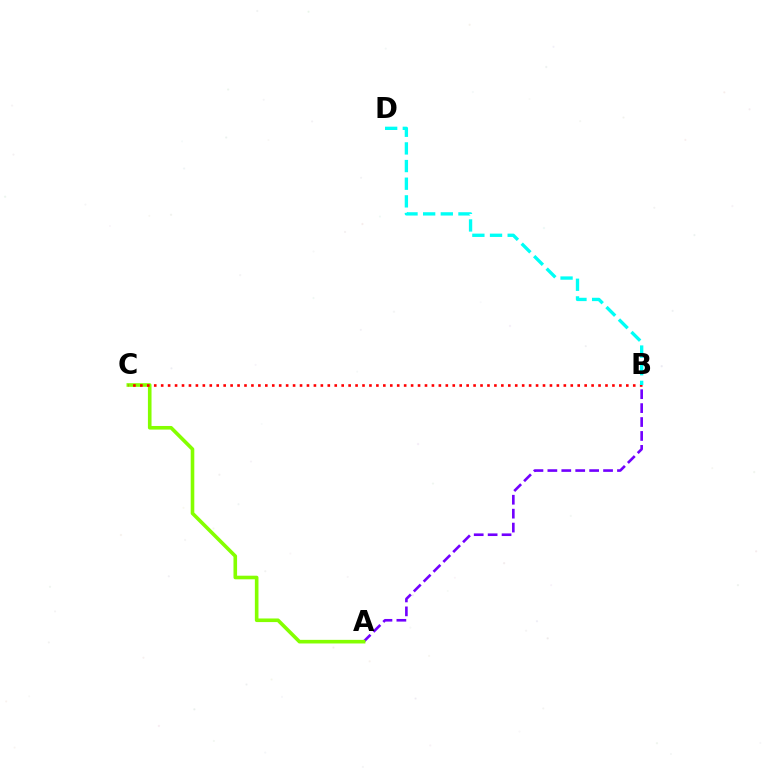{('A', 'B'): [{'color': '#7200ff', 'line_style': 'dashed', 'thickness': 1.89}], ('A', 'C'): [{'color': '#84ff00', 'line_style': 'solid', 'thickness': 2.6}], ('B', 'C'): [{'color': '#ff0000', 'line_style': 'dotted', 'thickness': 1.89}], ('B', 'D'): [{'color': '#00fff6', 'line_style': 'dashed', 'thickness': 2.4}]}